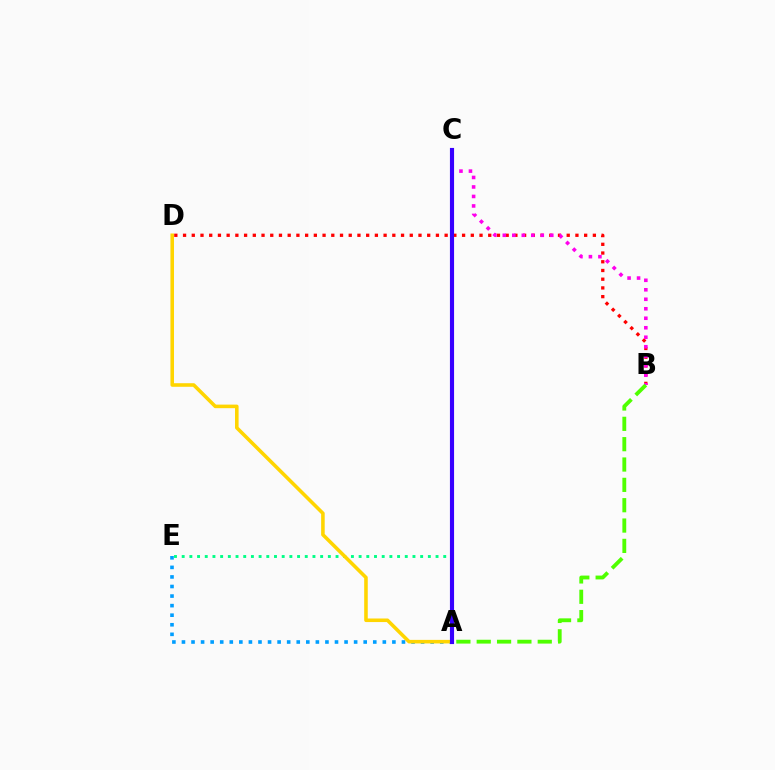{('A', 'E'): [{'color': '#009eff', 'line_style': 'dotted', 'thickness': 2.6}, {'color': '#00ff86', 'line_style': 'dotted', 'thickness': 2.09}], ('B', 'D'): [{'color': '#ff0000', 'line_style': 'dotted', 'thickness': 2.37}], ('B', 'C'): [{'color': '#ff00ed', 'line_style': 'dotted', 'thickness': 2.58}], ('A', 'D'): [{'color': '#ffd500', 'line_style': 'solid', 'thickness': 2.57}], ('A', 'B'): [{'color': '#4fff00', 'line_style': 'dashed', 'thickness': 2.76}], ('A', 'C'): [{'color': '#3700ff', 'line_style': 'solid', 'thickness': 2.98}]}